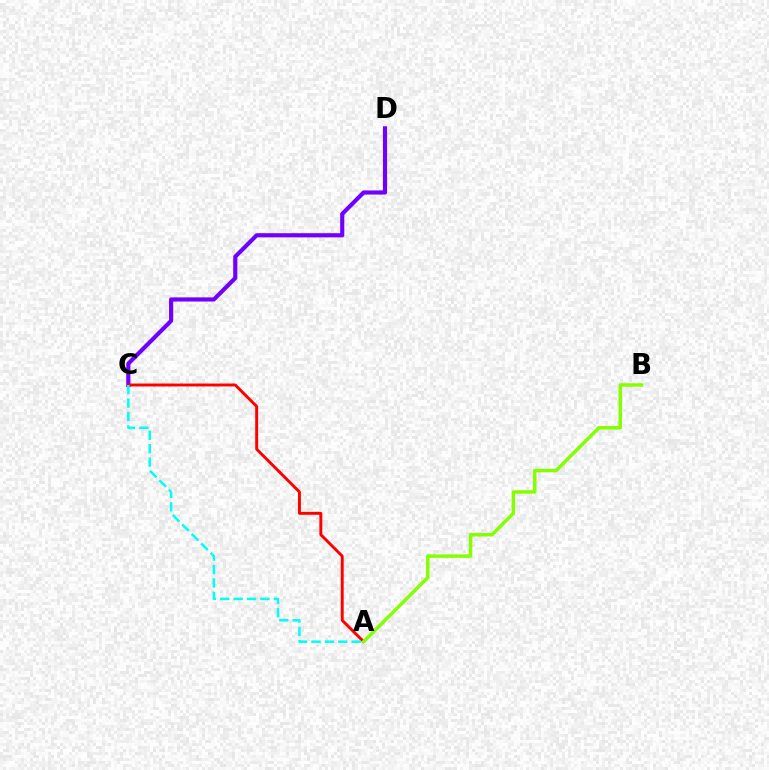{('C', 'D'): [{'color': '#7200ff', 'line_style': 'solid', 'thickness': 2.99}], ('A', 'C'): [{'color': '#ff0000', 'line_style': 'solid', 'thickness': 2.1}, {'color': '#00fff6', 'line_style': 'dashed', 'thickness': 1.82}], ('A', 'B'): [{'color': '#84ff00', 'line_style': 'solid', 'thickness': 2.49}]}